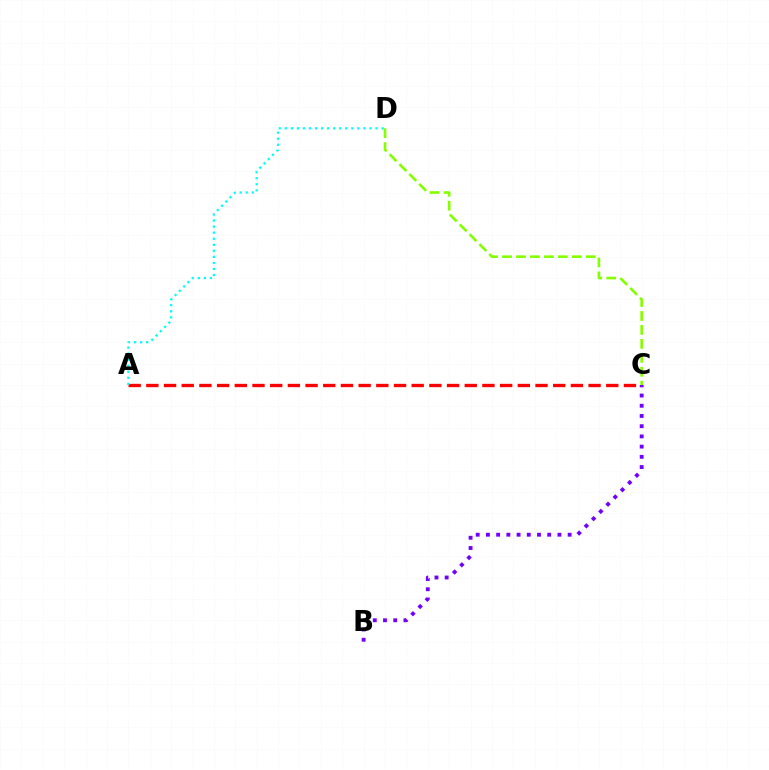{('A', 'C'): [{'color': '#ff0000', 'line_style': 'dashed', 'thickness': 2.4}], ('A', 'D'): [{'color': '#00fff6', 'line_style': 'dotted', 'thickness': 1.64}], ('C', 'D'): [{'color': '#84ff00', 'line_style': 'dashed', 'thickness': 1.9}], ('B', 'C'): [{'color': '#7200ff', 'line_style': 'dotted', 'thickness': 2.77}]}